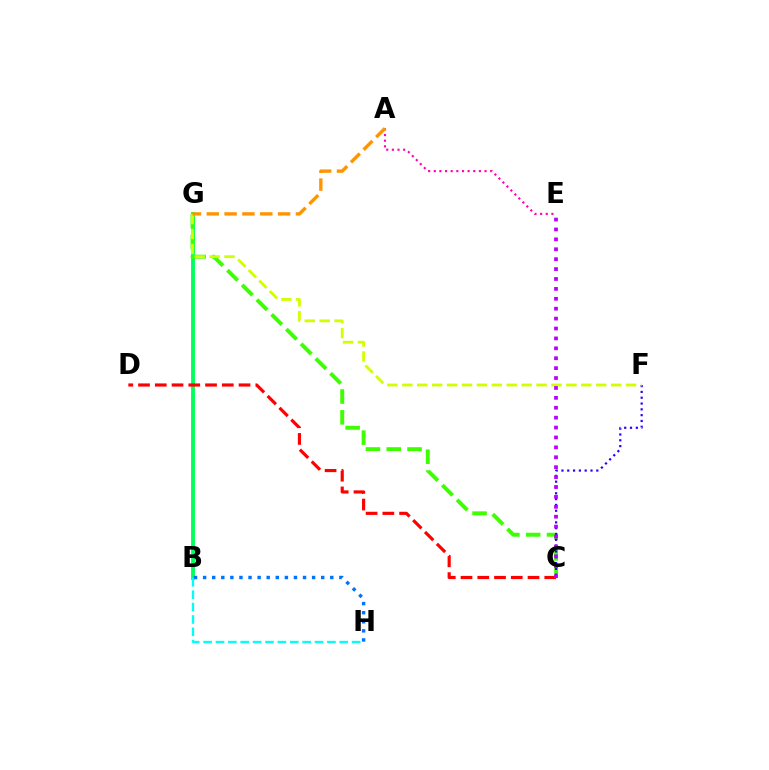{('B', 'G'): [{'color': '#00ff5c', 'line_style': 'solid', 'thickness': 2.78}], ('C', 'G'): [{'color': '#3dff00', 'line_style': 'dashed', 'thickness': 2.83}], ('A', 'E'): [{'color': '#ff00ac', 'line_style': 'dotted', 'thickness': 1.53}], ('C', 'D'): [{'color': '#ff0000', 'line_style': 'dashed', 'thickness': 2.28}], ('B', 'H'): [{'color': '#0074ff', 'line_style': 'dotted', 'thickness': 2.47}, {'color': '#00fff6', 'line_style': 'dashed', 'thickness': 1.68}], ('C', 'F'): [{'color': '#2500ff', 'line_style': 'dotted', 'thickness': 1.58}], ('F', 'G'): [{'color': '#d1ff00', 'line_style': 'dashed', 'thickness': 2.03}], ('A', 'G'): [{'color': '#ff9400', 'line_style': 'dashed', 'thickness': 2.42}], ('C', 'E'): [{'color': '#b900ff', 'line_style': 'dotted', 'thickness': 2.69}]}